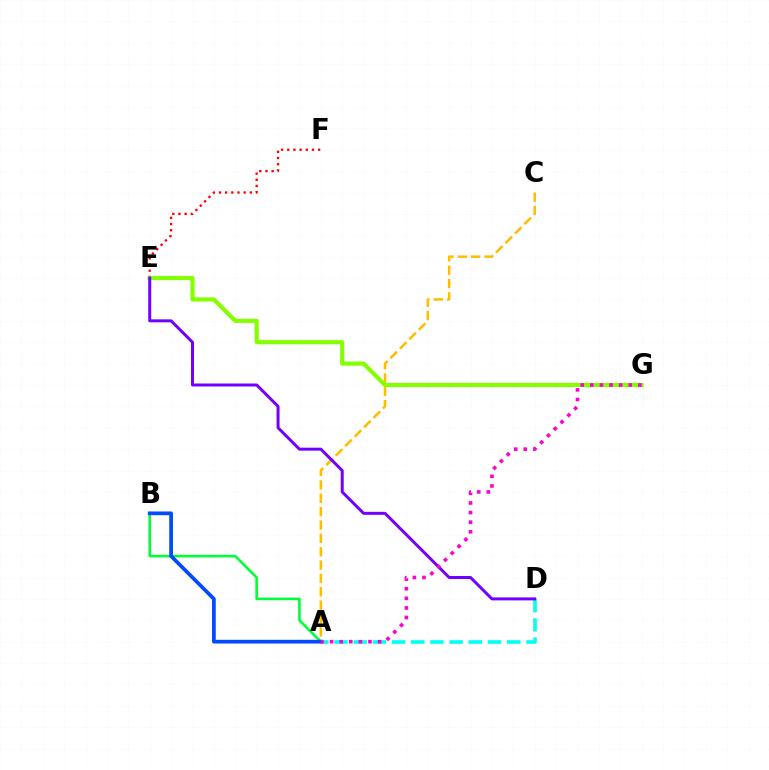{('A', 'B'): [{'color': '#00ff39', 'line_style': 'solid', 'thickness': 1.89}, {'color': '#004bff', 'line_style': 'solid', 'thickness': 2.68}], ('A', 'C'): [{'color': '#ffbd00', 'line_style': 'dashed', 'thickness': 1.81}], ('A', 'D'): [{'color': '#00fff6', 'line_style': 'dashed', 'thickness': 2.61}], ('E', 'F'): [{'color': '#ff0000', 'line_style': 'dotted', 'thickness': 1.68}], ('E', 'G'): [{'color': '#84ff00', 'line_style': 'solid', 'thickness': 2.99}], ('D', 'E'): [{'color': '#7200ff', 'line_style': 'solid', 'thickness': 2.15}], ('A', 'G'): [{'color': '#ff00cf', 'line_style': 'dotted', 'thickness': 2.61}]}